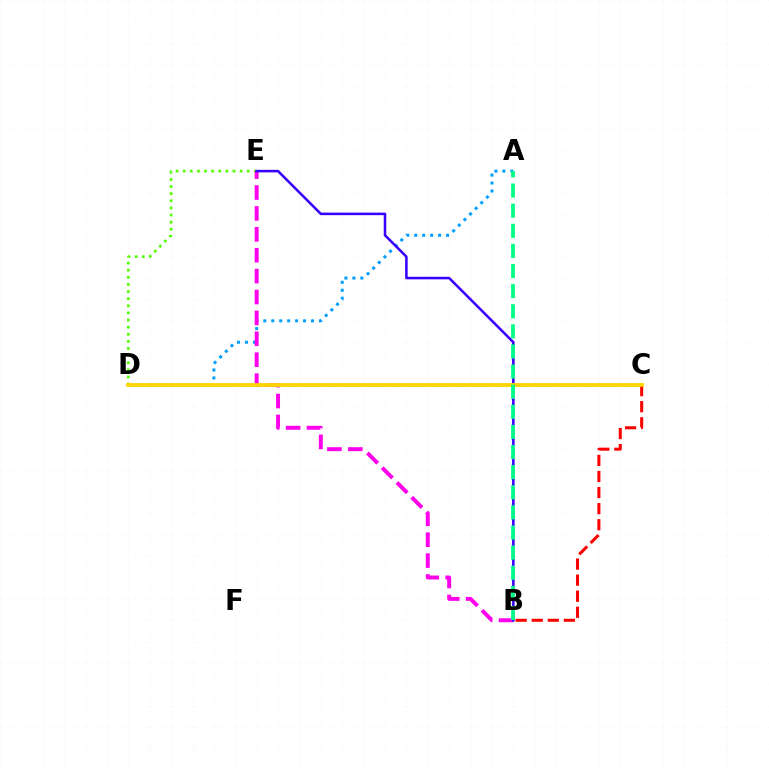{('A', 'D'): [{'color': '#009eff', 'line_style': 'dotted', 'thickness': 2.16}], ('D', 'E'): [{'color': '#4fff00', 'line_style': 'dotted', 'thickness': 1.93}], ('B', 'C'): [{'color': '#ff0000', 'line_style': 'dashed', 'thickness': 2.18}], ('B', 'E'): [{'color': '#ff00ed', 'line_style': 'dashed', 'thickness': 2.84}, {'color': '#3700ff', 'line_style': 'solid', 'thickness': 1.83}], ('C', 'D'): [{'color': '#ffd500', 'line_style': 'solid', 'thickness': 2.73}], ('A', 'B'): [{'color': '#00ff86', 'line_style': 'dashed', 'thickness': 2.73}]}